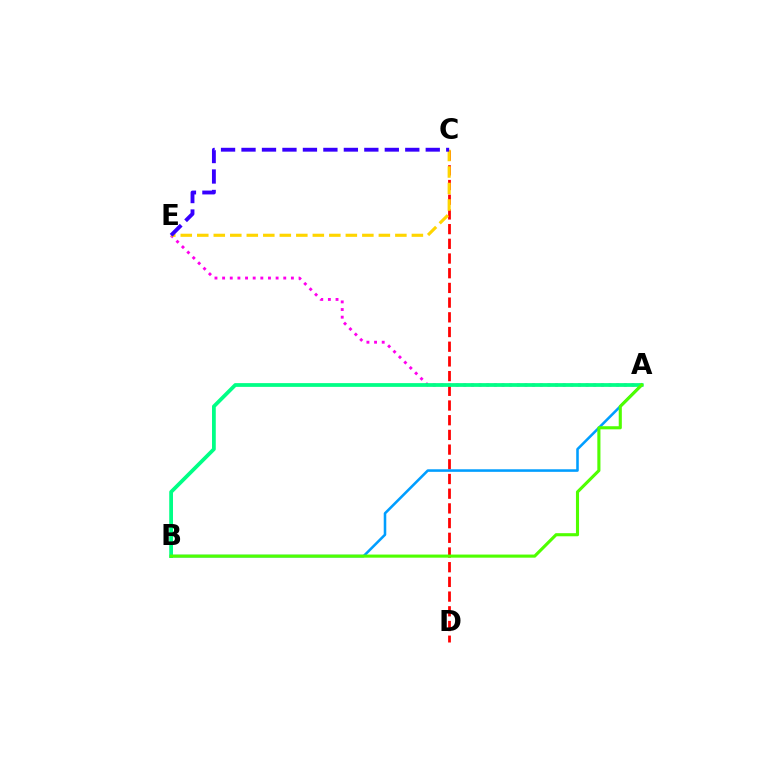{('A', 'E'): [{'color': '#ff00ed', 'line_style': 'dotted', 'thickness': 2.08}], ('C', 'D'): [{'color': '#ff0000', 'line_style': 'dashed', 'thickness': 2.0}], ('A', 'B'): [{'color': '#009eff', 'line_style': 'solid', 'thickness': 1.85}, {'color': '#00ff86', 'line_style': 'solid', 'thickness': 2.71}, {'color': '#4fff00', 'line_style': 'solid', 'thickness': 2.23}], ('C', 'E'): [{'color': '#ffd500', 'line_style': 'dashed', 'thickness': 2.24}, {'color': '#3700ff', 'line_style': 'dashed', 'thickness': 2.78}]}